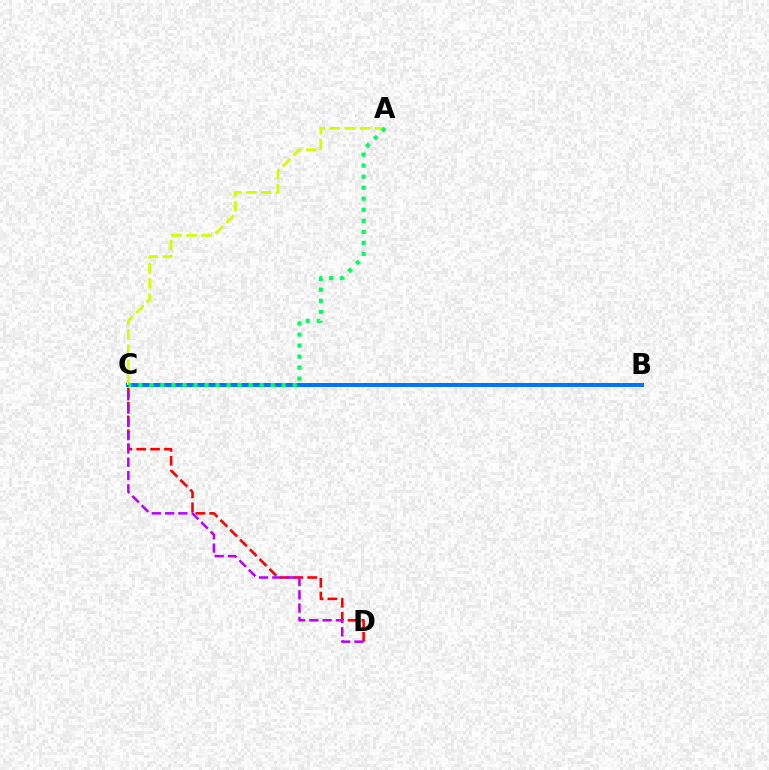{('C', 'D'): [{'color': '#ff0000', 'line_style': 'dashed', 'thickness': 1.88}, {'color': '#b900ff', 'line_style': 'dashed', 'thickness': 1.81}], ('B', 'C'): [{'color': '#0074ff', 'line_style': 'solid', 'thickness': 2.88}], ('A', 'C'): [{'color': '#d1ff00', 'line_style': 'dashed', 'thickness': 2.04}, {'color': '#00ff5c', 'line_style': 'dotted', 'thickness': 3.0}]}